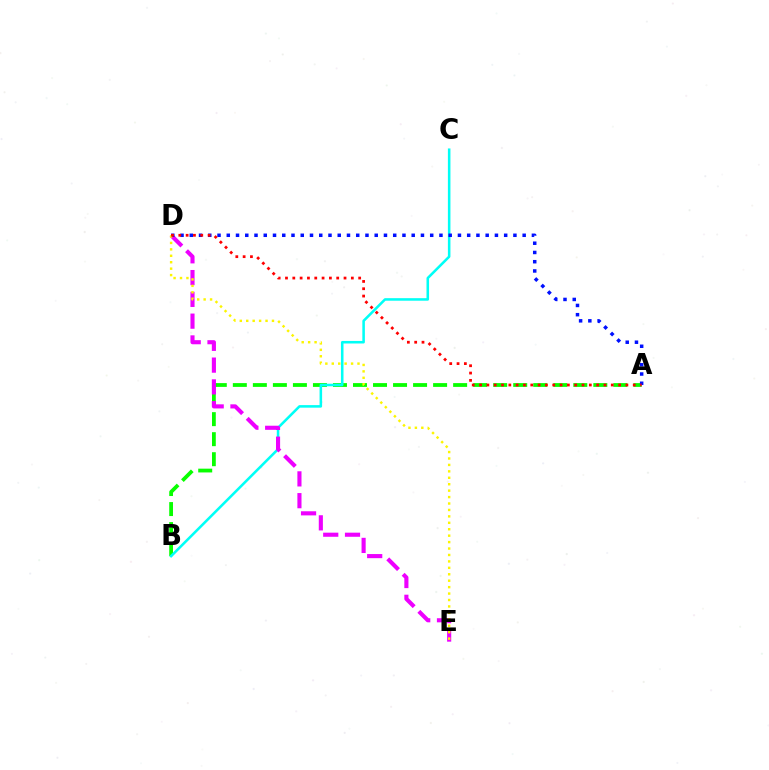{('A', 'B'): [{'color': '#08ff00', 'line_style': 'dashed', 'thickness': 2.72}], ('B', 'C'): [{'color': '#00fff6', 'line_style': 'solid', 'thickness': 1.84}], ('D', 'E'): [{'color': '#ee00ff', 'line_style': 'dashed', 'thickness': 2.96}, {'color': '#fcf500', 'line_style': 'dotted', 'thickness': 1.75}], ('A', 'D'): [{'color': '#0010ff', 'line_style': 'dotted', 'thickness': 2.51}, {'color': '#ff0000', 'line_style': 'dotted', 'thickness': 1.99}]}